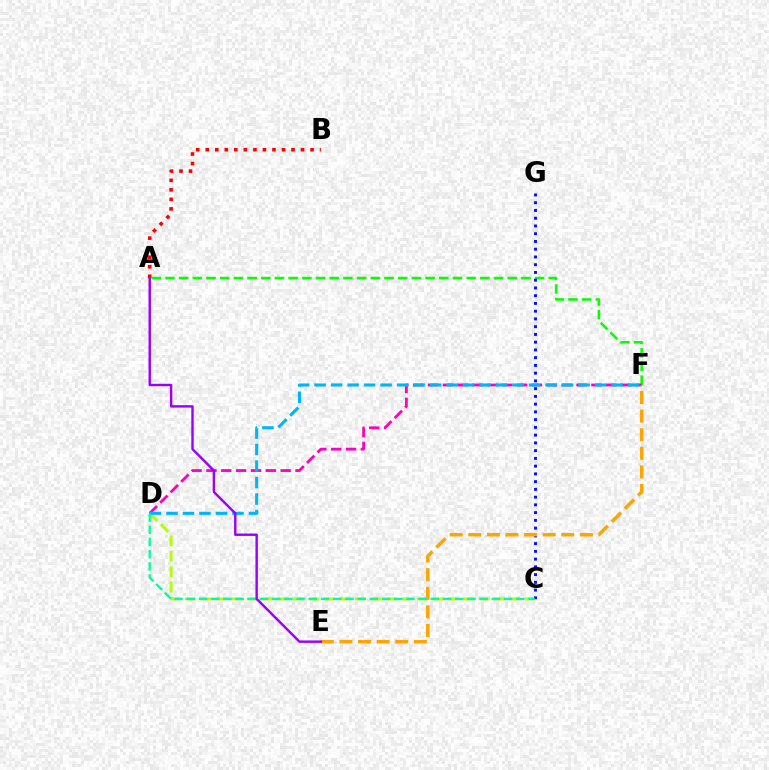{('A', 'F'): [{'color': '#08ff00', 'line_style': 'dashed', 'thickness': 1.86}], ('C', 'D'): [{'color': '#b3ff00', 'line_style': 'dashed', 'thickness': 2.1}, {'color': '#00ff9d', 'line_style': 'dashed', 'thickness': 1.66}], ('A', 'B'): [{'color': '#ff0000', 'line_style': 'dotted', 'thickness': 2.59}], ('C', 'G'): [{'color': '#0010ff', 'line_style': 'dotted', 'thickness': 2.11}], ('D', 'F'): [{'color': '#ff00bd', 'line_style': 'dashed', 'thickness': 2.02}, {'color': '#00b5ff', 'line_style': 'dashed', 'thickness': 2.24}], ('E', 'F'): [{'color': '#ffa500', 'line_style': 'dashed', 'thickness': 2.53}], ('A', 'E'): [{'color': '#9b00ff', 'line_style': 'solid', 'thickness': 1.75}]}